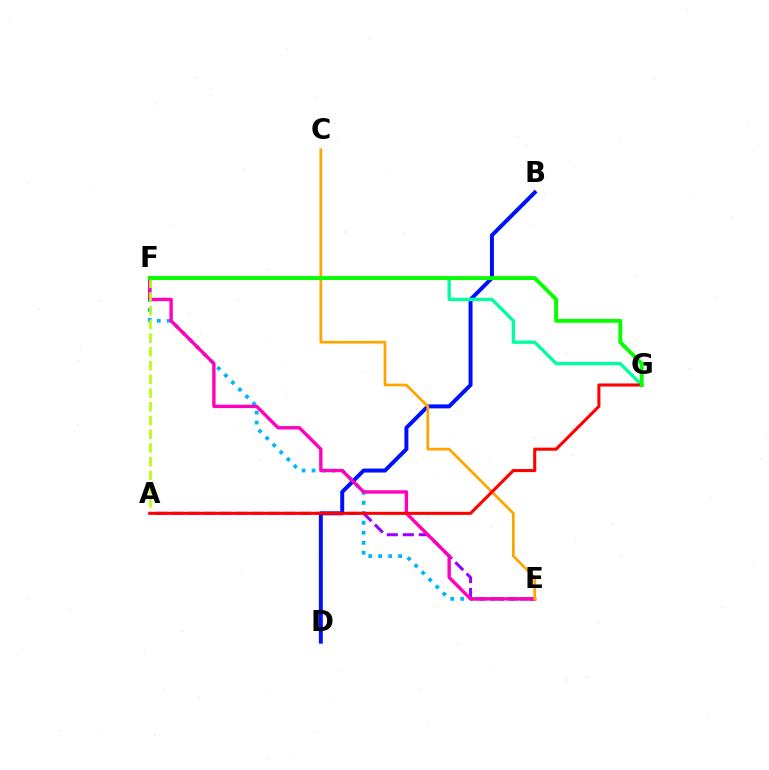{('B', 'D'): [{'color': '#0010ff', 'line_style': 'solid', 'thickness': 2.86}], ('F', 'G'): [{'color': '#00ff9d', 'line_style': 'solid', 'thickness': 2.39}, {'color': '#08ff00', 'line_style': 'solid', 'thickness': 2.81}], ('E', 'F'): [{'color': '#00b5ff', 'line_style': 'dotted', 'thickness': 2.71}, {'color': '#ff00bd', 'line_style': 'solid', 'thickness': 2.43}], ('A', 'E'): [{'color': '#9b00ff', 'line_style': 'dashed', 'thickness': 2.17}], ('A', 'F'): [{'color': '#b3ff00', 'line_style': 'dashed', 'thickness': 1.86}], ('C', 'E'): [{'color': '#ffa500', 'line_style': 'solid', 'thickness': 1.96}], ('A', 'G'): [{'color': '#ff0000', 'line_style': 'solid', 'thickness': 2.21}]}